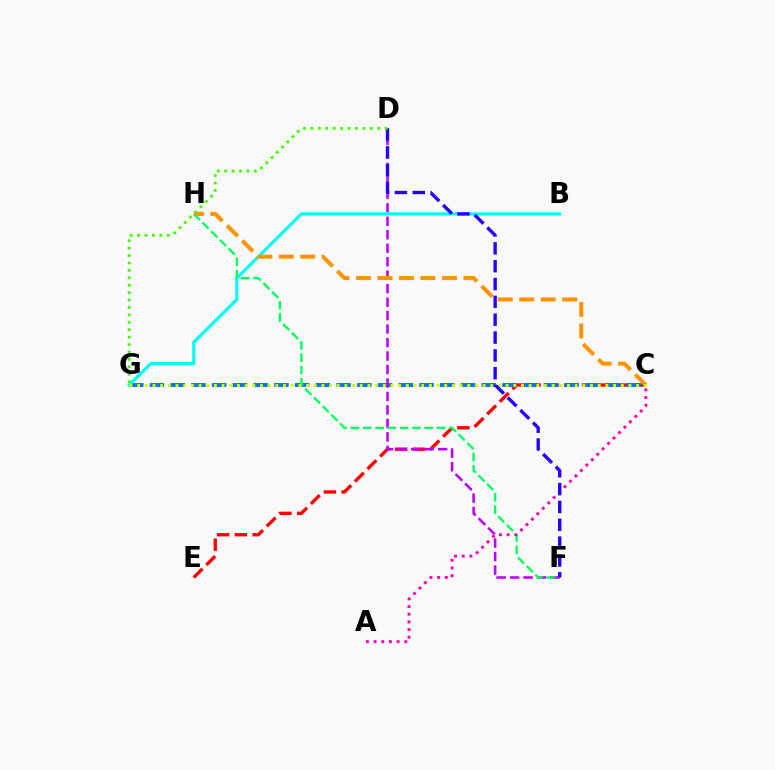{('C', 'E'): [{'color': '#ff0000', 'line_style': 'dashed', 'thickness': 2.42}], ('C', 'G'): [{'color': '#0074ff', 'line_style': 'dashed', 'thickness': 2.82}, {'color': '#d1ff00', 'line_style': 'dotted', 'thickness': 2.09}], ('D', 'F'): [{'color': '#b900ff', 'line_style': 'dashed', 'thickness': 1.83}, {'color': '#2500ff', 'line_style': 'dashed', 'thickness': 2.42}], ('B', 'G'): [{'color': '#00fff6', 'line_style': 'solid', 'thickness': 2.27}], ('F', 'H'): [{'color': '#00ff5c', 'line_style': 'dashed', 'thickness': 1.67}], ('A', 'C'): [{'color': '#ff00ac', 'line_style': 'dotted', 'thickness': 2.08}], ('C', 'H'): [{'color': '#ff9400', 'line_style': 'dashed', 'thickness': 2.92}], ('D', 'G'): [{'color': '#3dff00', 'line_style': 'dotted', 'thickness': 2.02}]}